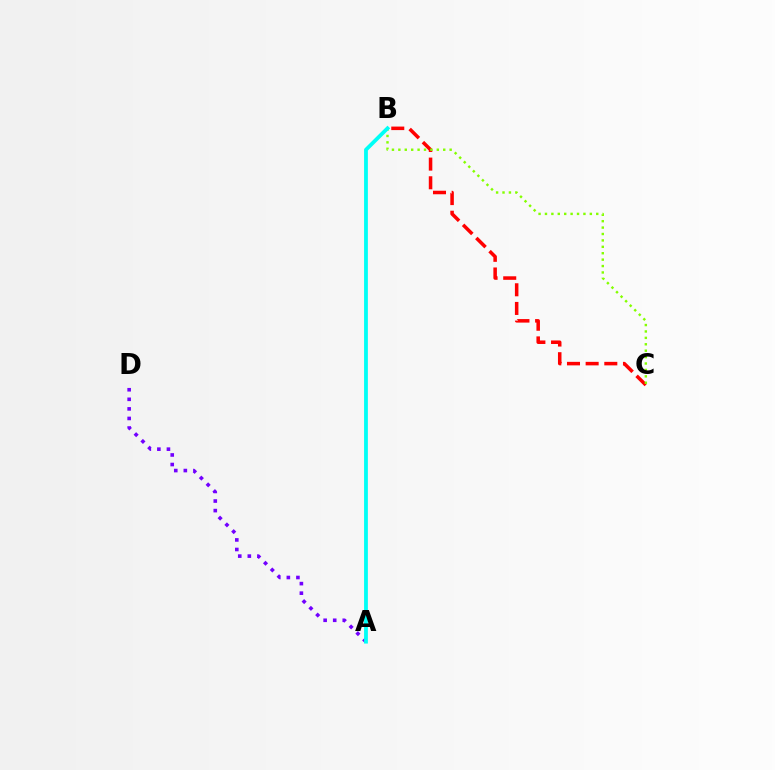{('B', 'C'): [{'color': '#ff0000', 'line_style': 'dashed', 'thickness': 2.54}, {'color': '#84ff00', 'line_style': 'dotted', 'thickness': 1.74}], ('A', 'D'): [{'color': '#7200ff', 'line_style': 'dotted', 'thickness': 2.6}], ('A', 'B'): [{'color': '#00fff6', 'line_style': 'solid', 'thickness': 2.74}]}